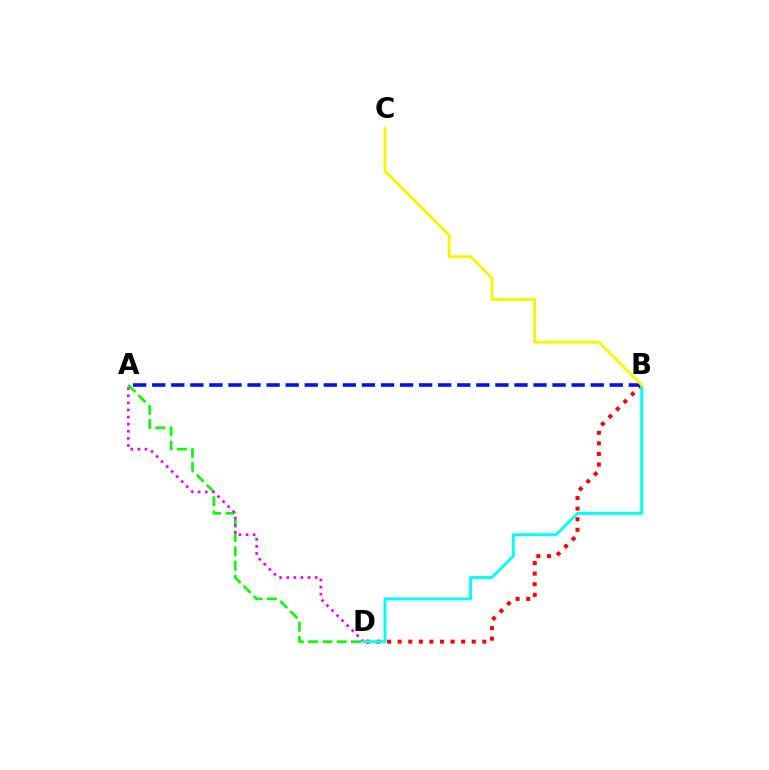{('A', 'D'): [{'color': '#08ff00', 'line_style': 'dashed', 'thickness': 1.94}, {'color': '#ee00ff', 'line_style': 'dotted', 'thickness': 1.93}], ('B', 'D'): [{'color': '#ff0000', 'line_style': 'dotted', 'thickness': 2.88}, {'color': '#00fff6', 'line_style': 'solid', 'thickness': 2.11}], ('A', 'B'): [{'color': '#0010ff', 'line_style': 'dashed', 'thickness': 2.59}], ('B', 'C'): [{'color': '#fcf500', 'line_style': 'solid', 'thickness': 2.06}]}